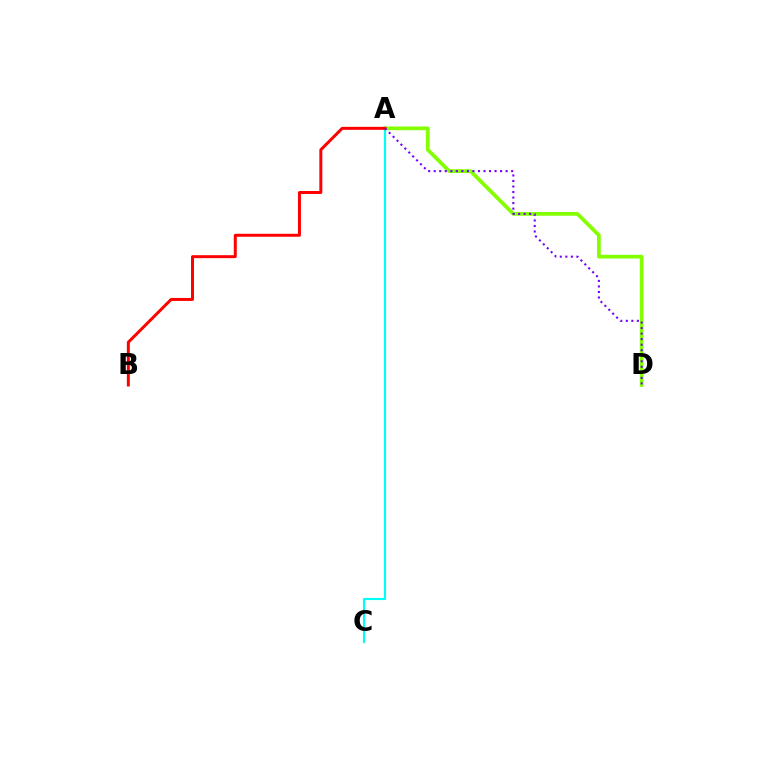{('A', 'D'): [{'color': '#84ff00', 'line_style': 'solid', 'thickness': 2.69}, {'color': '#7200ff', 'line_style': 'dotted', 'thickness': 1.5}], ('A', 'C'): [{'color': '#00fff6', 'line_style': 'solid', 'thickness': 1.56}], ('A', 'B'): [{'color': '#ff0000', 'line_style': 'solid', 'thickness': 2.14}]}